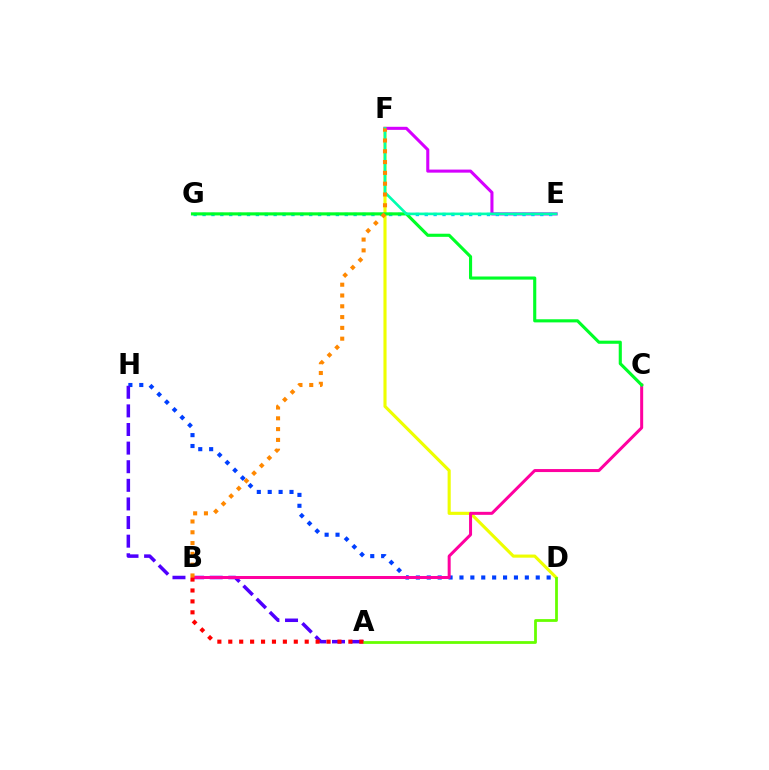{('D', 'H'): [{'color': '#003fff', 'line_style': 'dotted', 'thickness': 2.96}], ('A', 'H'): [{'color': '#4f00ff', 'line_style': 'dashed', 'thickness': 2.53}], ('D', 'F'): [{'color': '#eeff00', 'line_style': 'solid', 'thickness': 2.25}], ('E', 'F'): [{'color': '#d600ff', 'line_style': 'solid', 'thickness': 2.21}, {'color': '#00ffaf', 'line_style': 'solid', 'thickness': 1.91}], ('B', 'C'): [{'color': '#ff00a0', 'line_style': 'solid', 'thickness': 2.16}], ('A', 'D'): [{'color': '#66ff00', 'line_style': 'solid', 'thickness': 2.0}], ('A', 'B'): [{'color': '#ff0000', 'line_style': 'dotted', 'thickness': 2.97}], ('E', 'G'): [{'color': '#00c7ff', 'line_style': 'dotted', 'thickness': 2.41}], ('C', 'G'): [{'color': '#00ff27', 'line_style': 'solid', 'thickness': 2.25}], ('B', 'F'): [{'color': '#ff8800', 'line_style': 'dotted', 'thickness': 2.93}]}